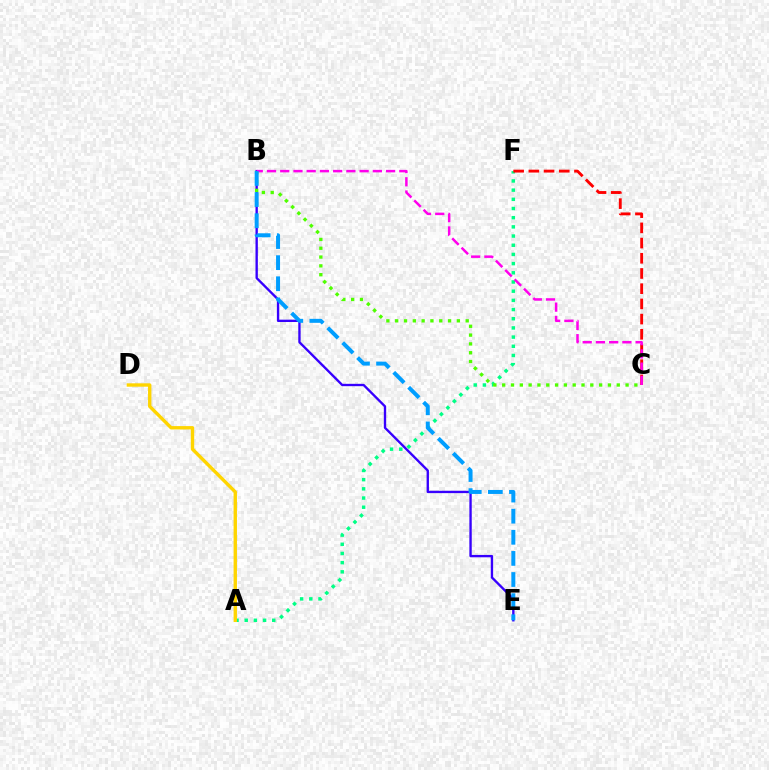{('B', 'E'): [{'color': '#3700ff', 'line_style': 'solid', 'thickness': 1.69}, {'color': '#009eff', 'line_style': 'dashed', 'thickness': 2.87}], ('A', 'F'): [{'color': '#00ff86', 'line_style': 'dotted', 'thickness': 2.5}], ('B', 'C'): [{'color': '#4fff00', 'line_style': 'dotted', 'thickness': 2.39}, {'color': '#ff00ed', 'line_style': 'dashed', 'thickness': 1.8}], ('A', 'D'): [{'color': '#ffd500', 'line_style': 'solid', 'thickness': 2.43}], ('C', 'F'): [{'color': '#ff0000', 'line_style': 'dashed', 'thickness': 2.07}]}